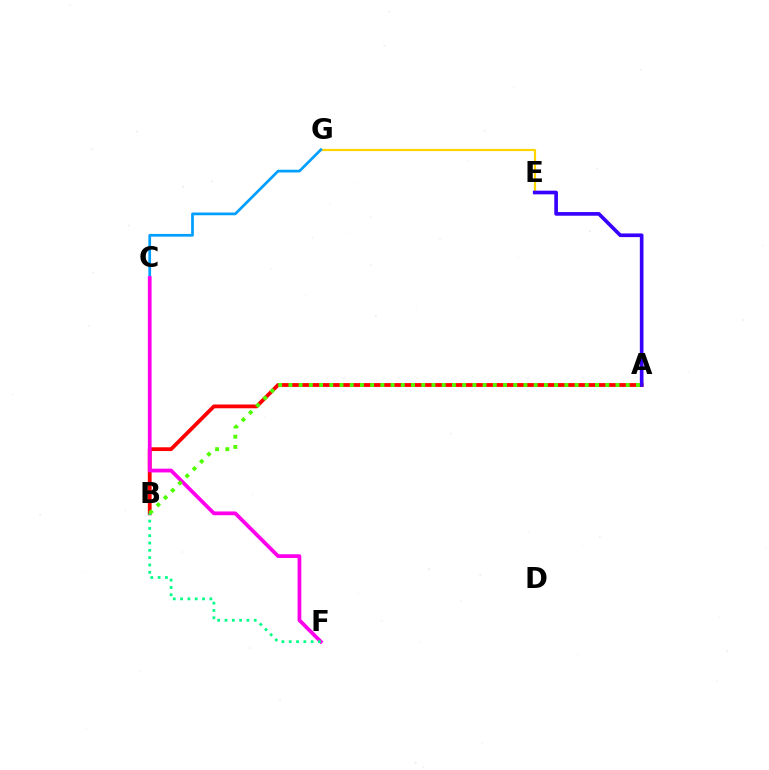{('E', 'G'): [{'color': '#ffd500', 'line_style': 'solid', 'thickness': 1.58}], ('A', 'B'): [{'color': '#ff0000', 'line_style': 'solid', 'thickness': 2.73}, {'color': '#4fff00', 'line_style': 'dotted', 'thickness': 2.78}], ('C', 'G'): [{'color': '#009eff', 'line_style': 'solid', 'thickness': 1.95}], ('C', 'F'): [{'color': '#ff00ed', 'line_style': 'solid', 'thickness': 2.71}], ('A', 'E'): [{'color': '#3700ff', 'line_style': 'solid', 'thickness': 2.64}], ('B', 'F'): [{'color': '#00ff86', 'line_style': 'dotted', 'thickness': 1.99}]}